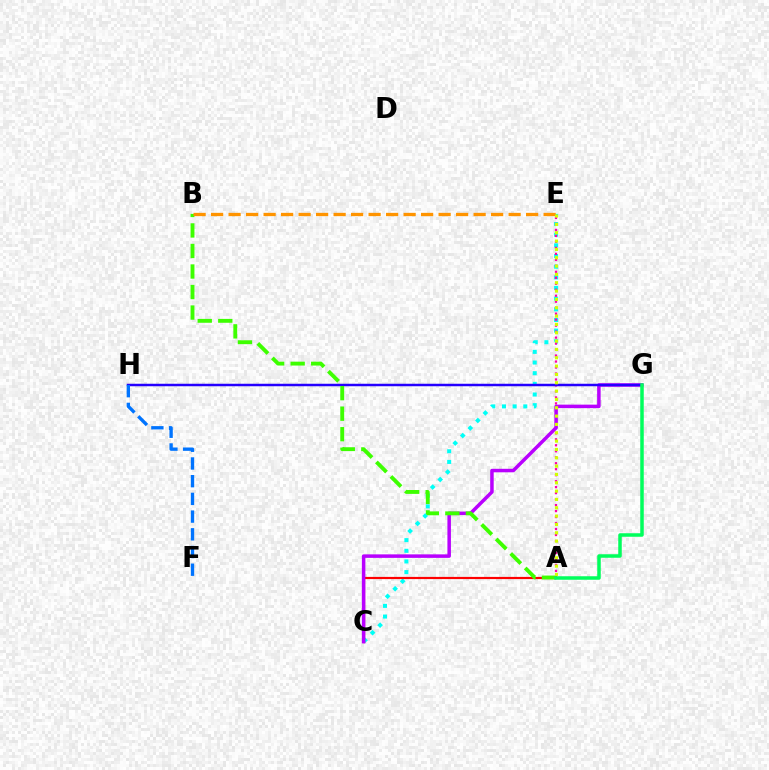{('C', 'E'): [{'color': '#00fff6', 'line_style': 'dotted', 'thickness': 2.9}], ('A', 'C'): [{'color': '#ff0000', 'line_style': 'solid', 'thickness': 1.57}], ('A', 'E'): [{'color': '#ff00ac', 'line_style': 'dotted', 'thickness': 1.63}, {'color': '#d1ff00', 'line_style': 'dotted', 'thickness': 2.26}], ('C', 'G'): [{'color': '#b900ff', 'line_style': 'solid', 'thickness': 2.52}], ('G', 'H'): [{'color': '#2500ff', 'line_style': 'solid', 'thickness': 1.79}], ('F', 'H'): [{'color': '#0074ff', 'line_style': 'dashed', 'thickness': 2.41}], ('A', 'B'): [{'color': '#3dff00', 'line_style': 'dashed', 'thickness': 2.79}], ('A', 'G'): [{'color': '#00ff5c', 'line_style': 'solid', 'thickness': 2.53}], ('B', 'E'): [{'color': '#ff9400', 'line_style': 'dashed', 'thickness': 2.38}]}